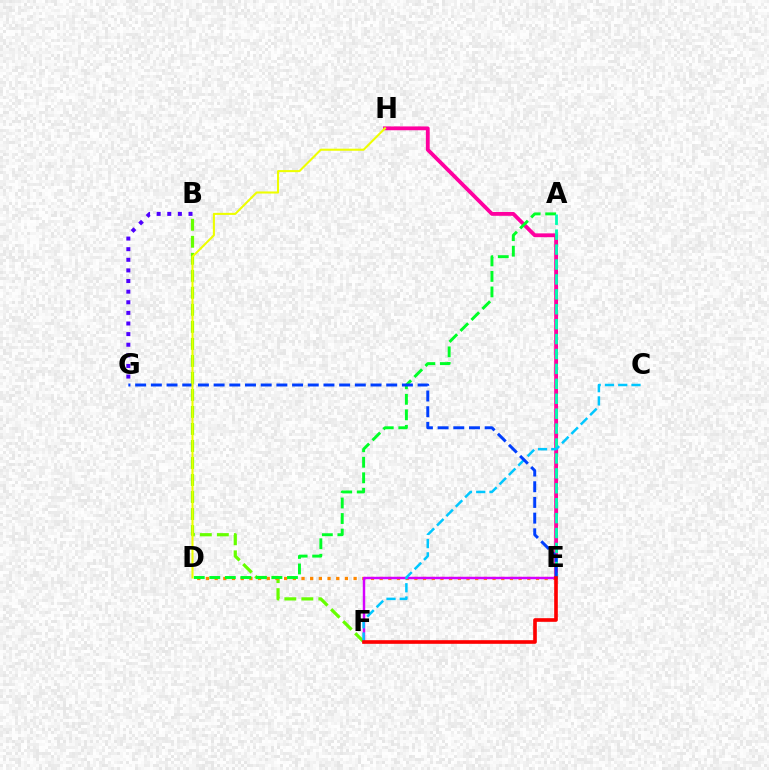{('B', 'F'): [{'color': '#66ff00', 'line_style': 'dashed', 'thickness': 2.31}], ('D', 'E'): [{'color': '#ff8800', 'line_style': 'dotted', 'thickness': 2.36}], ('E', 'H'): [{'color': '#ff00a0', 'line_style': 'solid', 'thickness': 2.75}], ('E', 'F'): [{'color': '#d600ff', 'line_style': 'solid', 'thickness': 1.76}, {'color': '#ff0000', 'line_style': 'solid', 'thickness': 2.62}], ('A', 'D'): [{'color': '#00ff27', 'line_style': 'dashed', 'thickness': 2.11}], ('A', 'E'): [{'color': '#00ffaf', 'line_style': 'dashed', 'thickness': 2.03}], ('C', 'F'): [{'color': '#00c7ff', 'line_style': 'dashed', 'thickness': 1.8}], ('E', 'G'): [{'color': '#003fff', 'line_style': 'dashed', 'thickness': 2.13}], ('D', 'H'): [{'color': '#eeff00', 'line_style': 'solid', 'thickness': 1.5}], ('B', 'G'): [{'color': '#4f00ff', 'line_style': 'dotted', 'thickness': 2.88}]}